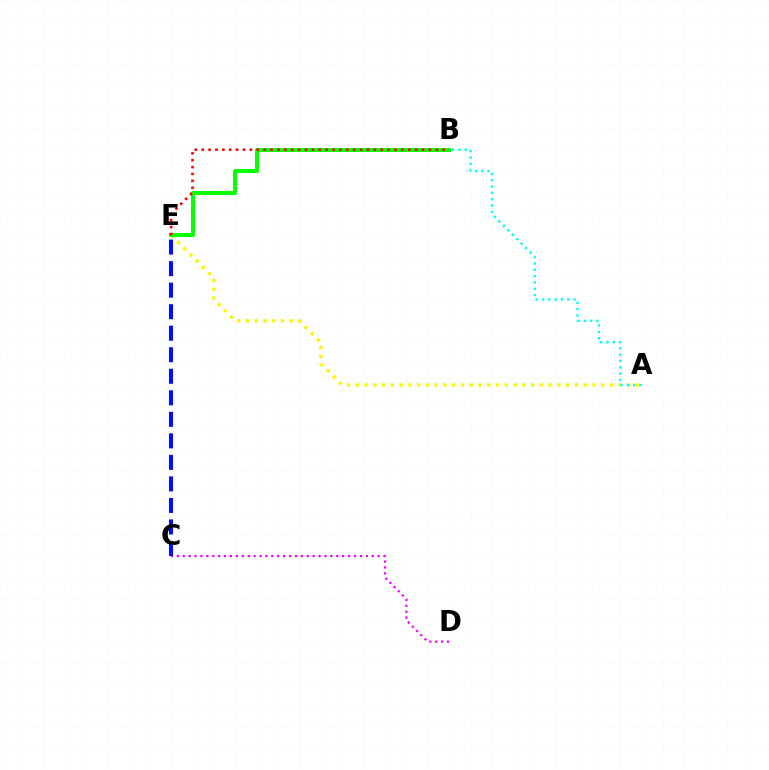{('A', 'E'): [{'color': '#fcf500', 'line_style': 'dotted', 'thickness': 2.38}], ('B', 'E'): [{'color': '#08ff00', 'line_style': 'solid', 'thickness': 2.86}, {'color': '#ff0000', 'line_style': 'dotted', 'thickness': 1.87}], ('C', 'D'): [{'color': '#ee00ff', 'line_style': 'dotted', 'thickness': 1.6}], ('C', 'E'): [{'color': '#0010ff', 'line_style': 'dashed', 'thickness': 2.92}], ('A', 'B'): [{'color': '#00fff6', 'line_style': 'dotted', 'thickness': 1.71}]}